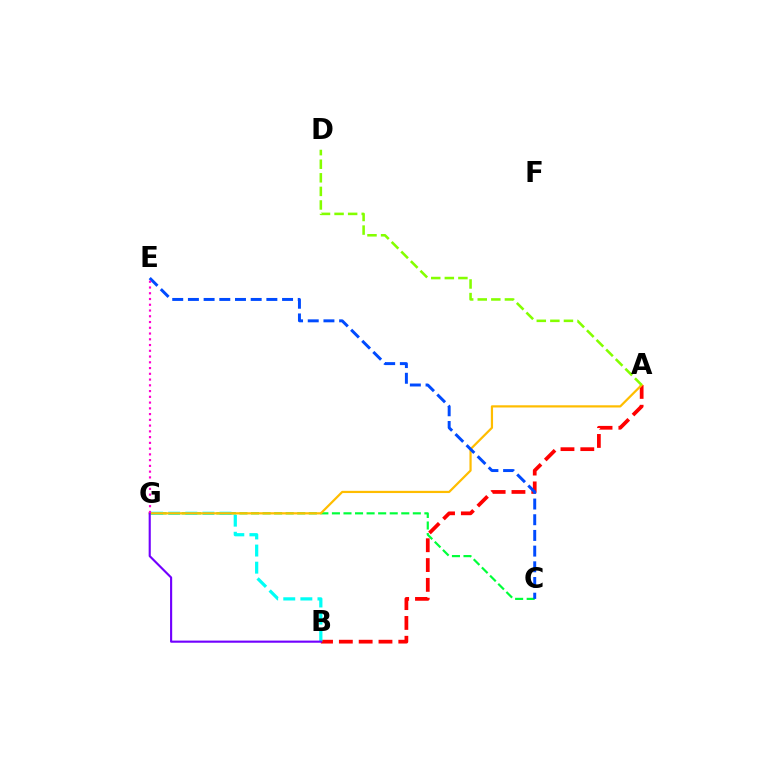{('C', 'G'): [{'color': '#00ff39', 'line_style': 'dashed', 'thickness': 1.57}], ('A', 'B'): [{'color': '#ff0000', 'line_style': 'dashed', 'thickness': 2.69}], ('B', 'G'): [{'color': '#00fff6', 'line_style': 'dashed', 'thickness': 2.32}, {'color': '#7200ff', 'line_style': 'solid', 'thickness': 1.53}], ('A', 'G'): [{'color': '#ffbd00', 'line_style': 'solid', 'thickness': 1.59}], ('C', 'E'): [{'color': '#004bff', 'line_style': 'dashed', 'thickness': 2.13}], ('E', 'G'): [{'color': '#ff00cf', 'line_style': 'dotted', 'thickness': 1.56}], ('A', 'D'): [{'color': '#84ff00', 'line_style': 'dashed', 'thickness': 1.84}]}